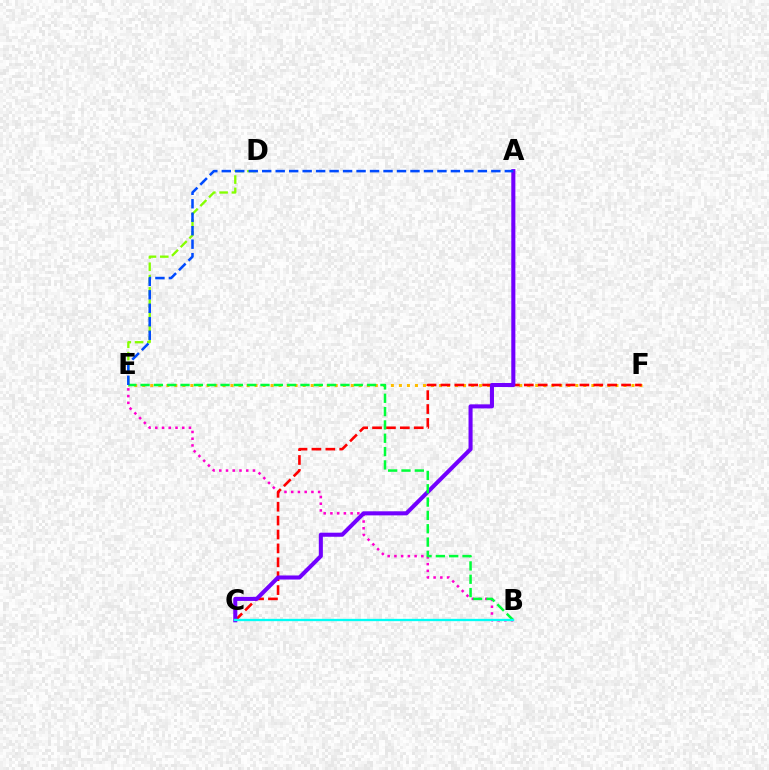{('E', 'F'): [{'color': '#ffbd00', 'line_style': 'dotted', 'thickness': 2.18}], ('B', 'E'): [{'color': '#ff00cf', 'line_style': 'dotted', 'thickness': 1.83}, {'color': '#00ff39', 'line_style': 'dashed', 'thickness': 1.81}], ('C', 'F'): [{'color': '#ff0000', 'line_style': 'dashed', 'thickness': 1.89}], ('A', 'C'): [{'color': '#7200ff', 'line_style': 'solid', 'thickness': 2.93}], ('D', 'E'): [{'color': '#84ff00', 'line_style': 'dashed', 'thickness': 1.67}], ('B', 'C'): [{'color': '#00fff6', 'line_style': 'solid', 'thickness': 1.67}], ('A', 'E'): [{'color': '#004bff', 'line_style': 'dashed', 'thickness': 1.83}]}